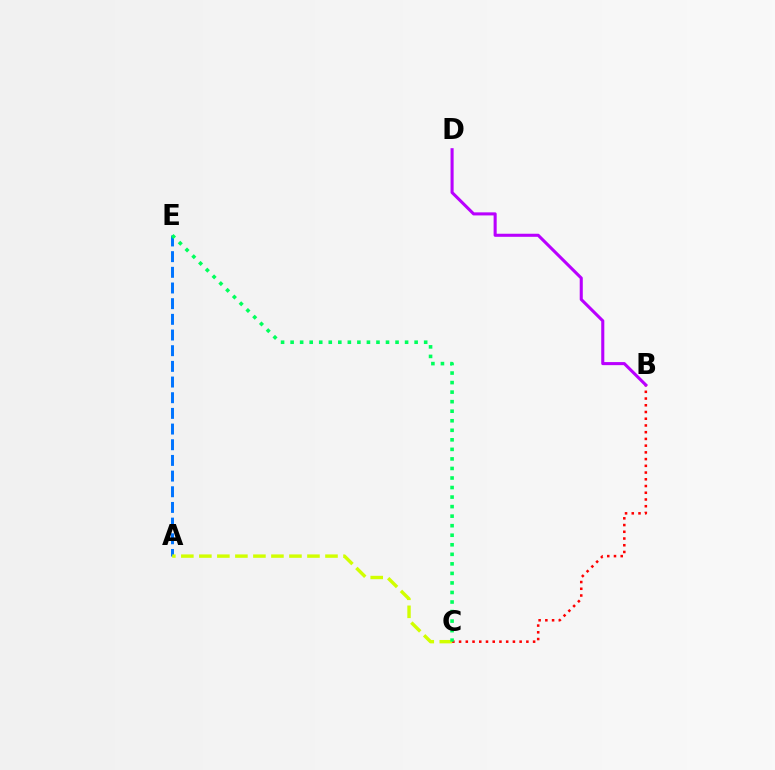{('B', 'C'): [{'color': '#ff0000', 'line_style': 'dotted', 'thickness': 1.83}], ('A', 'E'): [{'color': '#0074ff', 'line_style': 'dashed', 'thickness': 2.13}], ('A', 'C'): [{'color': '#d1ff00', 'line_style': 'dashed', 'thickness': 2.45}], ('B', 'D'): [{'color': '#b900ff', 'line_style': 'solid', 'thickness': 2.21}], ('C', 'E'): [{'color': '#00ff5c', 'line_style': 'dotted', 'thickness': 2.59}]}